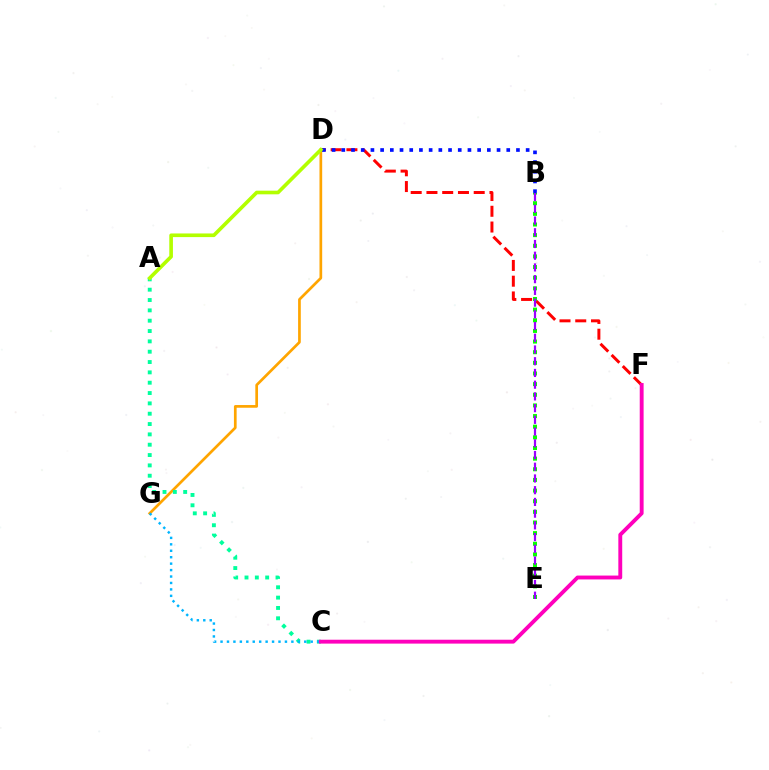{('D', 'F'): [{'color': '#ff0000', 'line_style': 'dashed', 'thickness': 2.14}], ('D', 'G'): [{'color': '#ffa500', 'line_style': 'solid', 'thickness': 1.95}], ('B', 'D'): [{'color': '#0010ff', 'line_style': 'dotted', 'thickness': 2.64}], ('B', 'E'): [{'color': '#08ff00', 'line_style': 'dotted', 'thickness': 2.89}, {'color': '#9b00ff', 'line_style': 'dashed', 'thickness': 1.59}], ('A', 'C'): [{'color': '#00ff9d', 'line_style': 'dotted', 'thickness': 2.81}], ('C', 'G'): [{'color': '#00b5ff', 'line_style': 'dotted', 'thickness': 1.75}], ('C', 'F'): [{'color': '#ff00bd', 'line_style': 'solid', 'thickness': 2.79}], ('A', 'D'): [{'color': '#b3ff00', 'line_style': 'solid', 'thickness': 2.62}]}